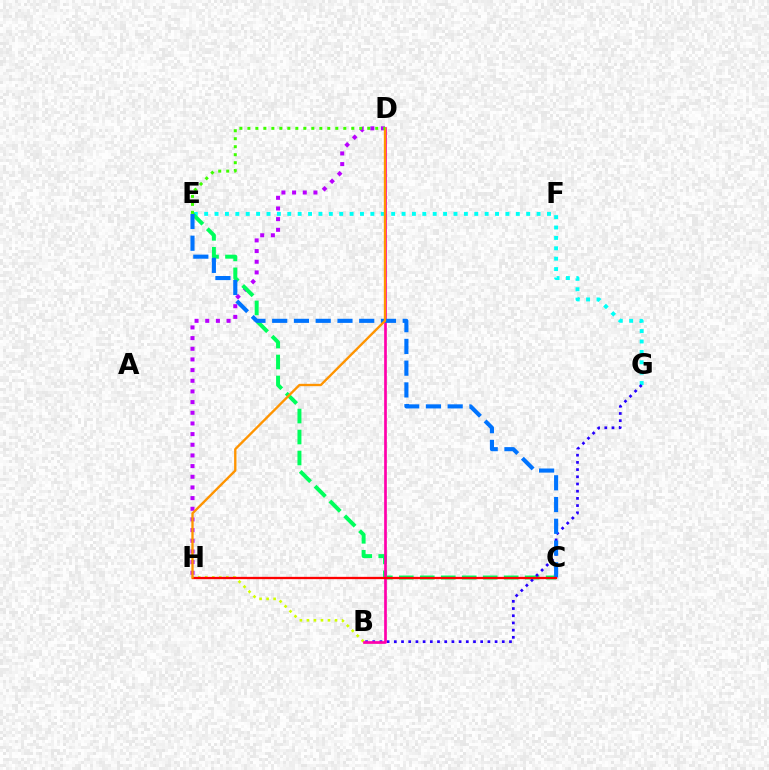{('D', 'H'): [{'color': '#b900ff', 'line_style': 'dotted', 'thickness': 2.9}, {'color': '#ff9400', 'line_style': 'solid', 'thickness': 1.69}], ('E', 'G'): [{'color': '#00fff6', 'line_style': 'dotted', 'thickness': 2.82}], ('C', 'E'): [{'color': '#00ff5c', 'line_style': 'dashed', 'thickness': 2.85}, {'color': '#0074ff', 'line_style': 'dashed', 'thickness': 2.96}], ('B', 'H'): [{'color': '#d1ff00', 'line_style': 'dotted', 'thickness': 1.91}], ('B', 'G'): [{'color': '#2500ff', 'line_style': 'dotted', 'thickness': 1.96}], ('B', 'D'): [{'color': '#ff00ac', 'line_style': 'solid', 'thickness': 1.94}], ('C', 'H'): [{'color': '#ff0000', 'line_style': 'solid', 'thickness': 1.65}], ('D', 'E'): [{'color': '#3dff00', 'line_style': 'dotted', 'thickness': 2.17}]}